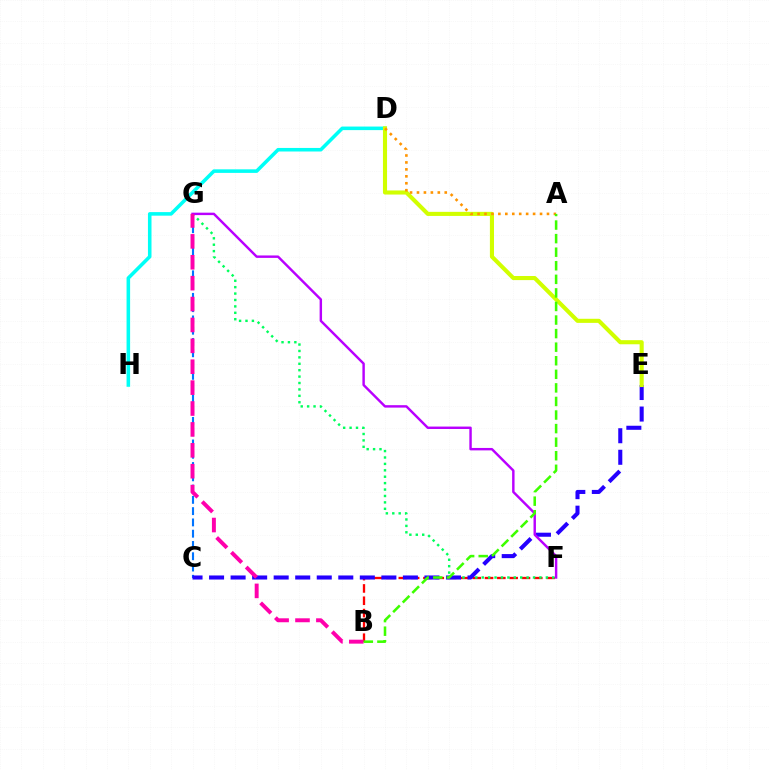{('B', 'F'): [{'color': '#ff0000', 'line_style': 'dashed', 'thickness': 1.67}], ('F', 'G'): [{'color': '#00ff5c', 'line_style': 'dotted', 'thickness': 1.74}, {'color': '#b900ff', 'line_style': 'solid', 'thickness': 1.75}], ('C', 'G'): [{'color': '#0074ff', 'line_style': 'dashed', 'thickness': 1.53}], ('D', 'H'): [{'color': '#00fff6', 'line_style': 'solid', 'thickness': 2.56}], ('C', 'E'): [{'color': '#2500ff', 'line_style': 'dashed', 'thickness': 2.93}], ('D', 'E'): [{'color': '#d1ff00', 'line_style': 'solid', 'thickness': 2.95}], ('B', 'G'): [{'color': '#ff00ac', 'line_style': 'dashed', 'thickness': 2.84}], ('A', 'D'): [{'color': '#ff9400', 'line_style': 'dotted', 'thickness': 1.89}], ('A', 'B'): [{'color': '#3dff00', 'line_style': 'dashed', 'thickness': 1.84}]}